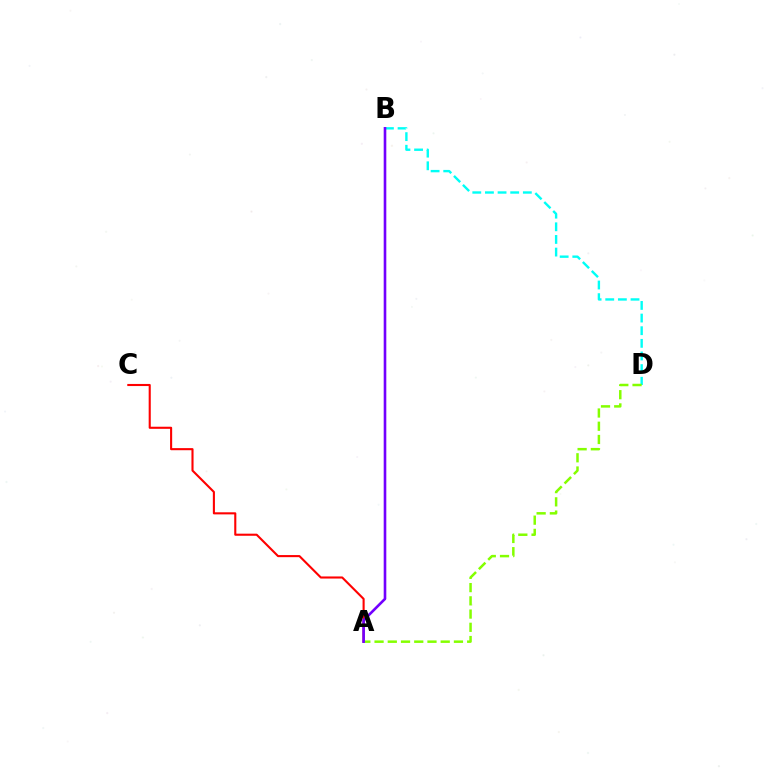{('A', 'C'): [{'color': '#ff0000', 'line_style': 'solid', 'thickness': 1.51}], ('B', 'D'): [{'color': '#00fff6', 'line_style': 'dashed', 'thickness': 1.72}], ('A', 'D'): [{'color': '#84ff00', 'line_style': 'dashed', 'thickness': 1.8}], ('A', 'B'): [{'color': '#7200ff', 'line_style': 'solid', 'thickness': 1.88}]}